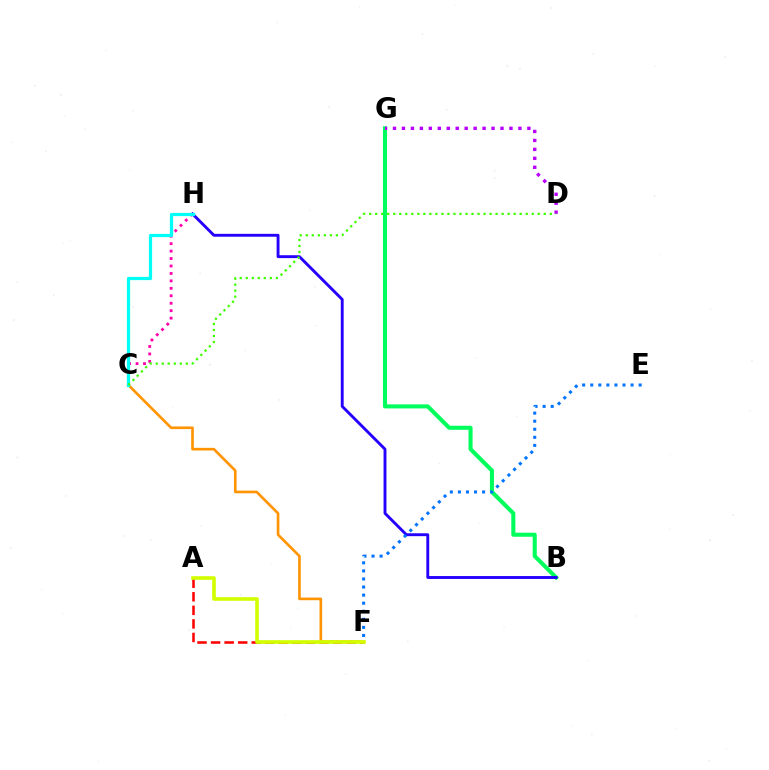{('B', 'G'): [{'color': '#00ff5c', 'line_style': 'solid', 'thickness': 2.93}], ('D', 'G'): [{'color': '#b900ff', 'line_style': 'dotted', 'thickness': 2.43}], ('A', 'F'): [{'color': '#ff0000', 'line_style': 'dashed', 'thickness': 1.84}, {'color': '#d1ff00', 'line_style': 'solid', 'thickness': 2.62}], ('C', 'F'): [{'color': '#ff9400', 'line_style': 'solid', 'thickness': 1.9}], ('B', 'H'): [{'color': '#2500ff', 'line_style': 'solid', 'thickness': 2.08}], ('C', 'H'): [{'color': '#ff00ac', 'line_style': 'dotted', 'thickness': 2.02}, {'color': '#00fff6', 'line_style': 'solid', 'thickness': 2.33}], ('E', 'F'): [{'color': '#0074ff', 'line_style': 'dotted', 'thickness': 2.19}], ('C', 'D'): [{'color': '#3dff00', 'line_style': 'dotted', 'thickness': 1.64}]}